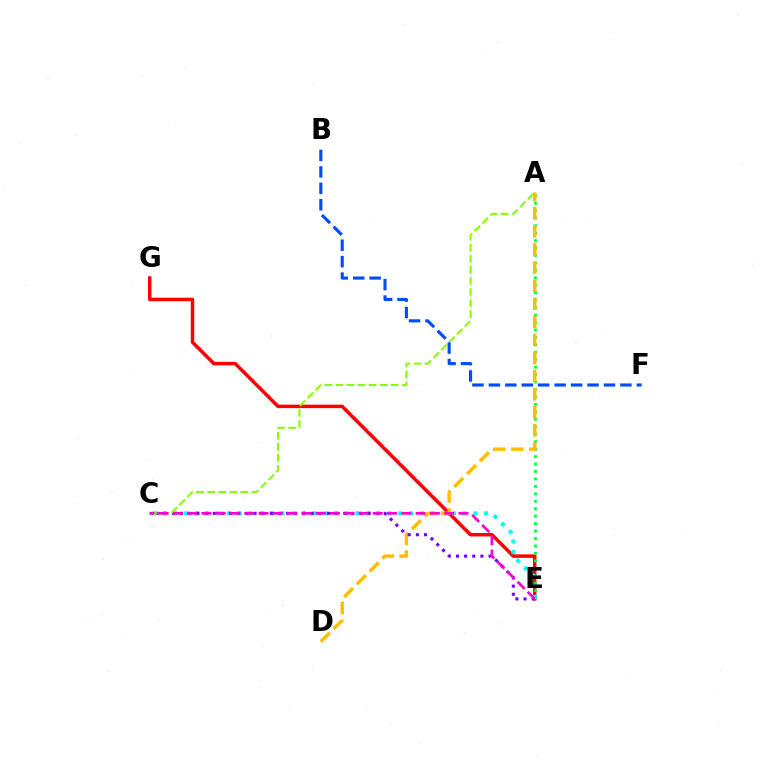{('E', 'G'): [{'color': '#ff0000', 'line_style': 'solid', 'thickness': 2.5}], ('A', 'E'): [{'color': '#00ff39', 'line_style': 'dotted', 'thickness': 2.02}], ('C', 'E'): [{'color': '#00fff6', 'line_style': 'dotted', 'thickness': 2.91}, {'color': '#7200ff', 'line_style': 'dotted', 'thickness': 2.22}, {'color': '#ff00cf', 'line_style': 'dashed', 'thickness': 1.94}], ('A', 'D'): [{'color': '#ffbd00', 'line_style': 'dashed', 'thickness': 2.46}], ('A', 'C'): [{'color': '#84ff00', 'line_style': 'dashed', 'thickness': 1.5}], ('B', 'F'): [{'color': '#004bff', 'line_style': 'dashed', 'thickness': 2.23}]}